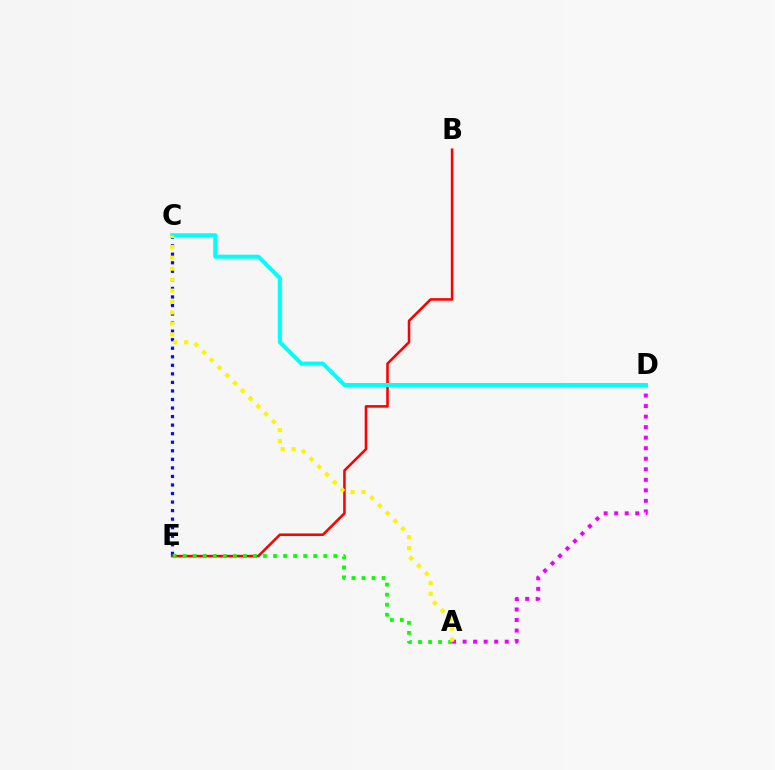{('C', 'E'): [{'color': '#0010ff', 'line_style': 'dotted', 'thickness': 2.32}], ('A', 'D'): [{'color': '#ee00ff', 'line_style': 'dotted', 'thickness': 2.86}], ('B', 'E'): [{'color': '#ff0000', 'line_style': 'solid', 'thickness': 1.85}], ('C', 'D'): [{'color': '#00fff6', 'line_style': 'solid', 'thickness': 2.89}], ('A', 'E'): [{'color': '#08ff00', 'line_style': 'dotted', 'thickness': 2.73}], ('A', 'C'): [{'color': '#fcf500', 'line_style': 'dotted', 'thickness': 2.97}]}